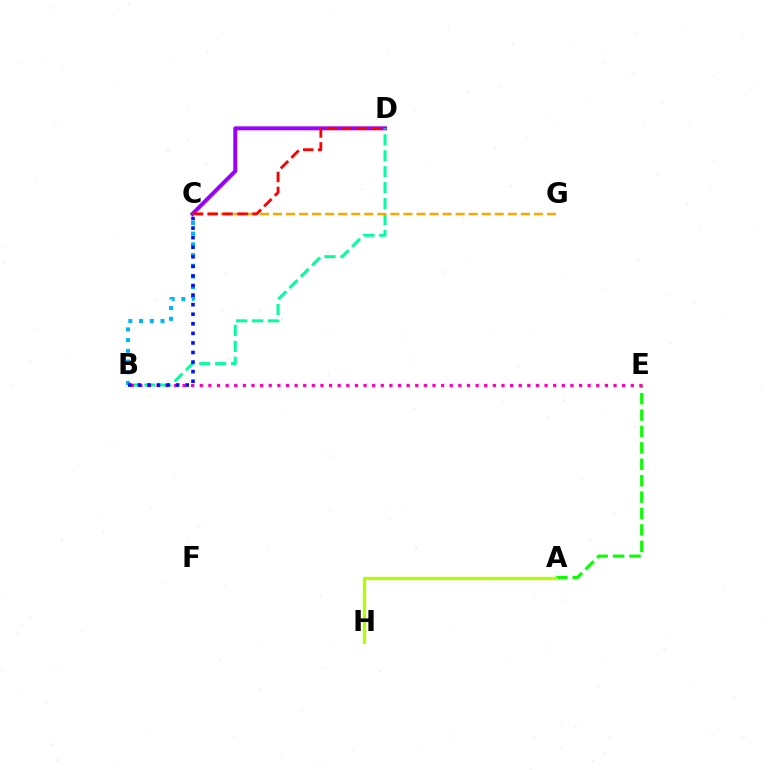{('C', 'D'): [{'color': '#9b00ff', 'line_style': 'solid', 'thickness': 2.87}, {'color': '#ff0000', 'line_style': 'dashed', 'thickness': 2.03}], ('B', 'D'): [{'color': '#00ff9d', 'line_style': 'dashed', 'thickness': 2.16}], ('A', 'E'): [{'color': '#08ff00', 'line_style': 'dashed', 'thickness': 2.23}], ('B', 'E'): [{'color': '#ff00bd', 'line_style': 'dotted', 'thickness': 2.34}], ('C', 'G'): [{'color': '#ffa500', 'line_style': 'dashed', 'thickness': 1.77}], ('B', 'C'): [{'color': '#00b5ff', 'line_style': 'dotted', 'thickness': 2.91}, {'color': '#0010ff', 'line_style': 'dotted', 'thickness': 2.6}], ('A', 'H'): [{'color': '#b3ff00', 'line_style': 'solid', 'thickness': 2.34}]}